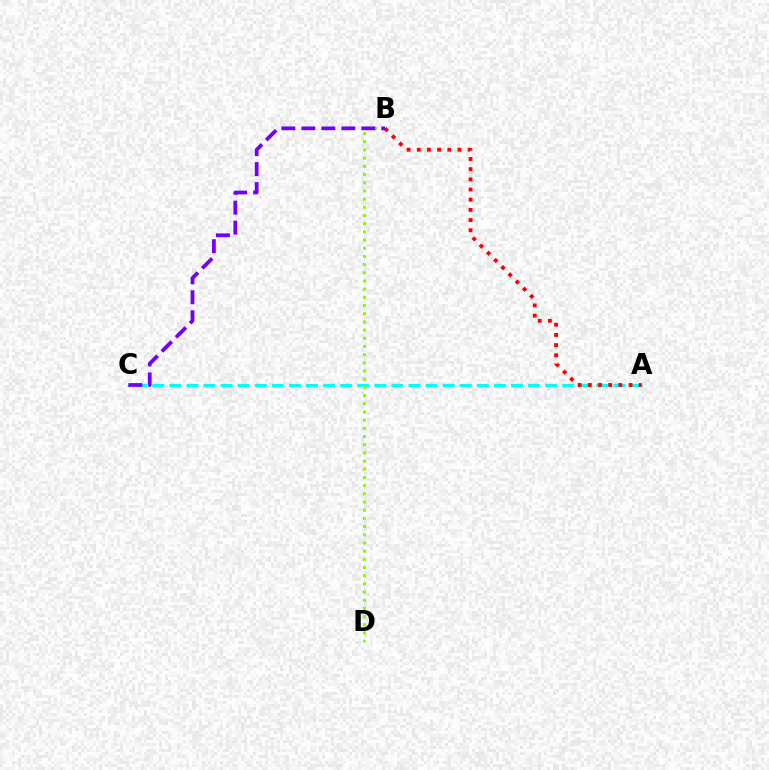{('A', 'C'): [{'color': '#00fff6', 'line_style': 'dashed', 'thickness': 2.32}], ('B', 'D'): [{'color': '#84ff00', 'line_style': 'dotted', 'thickness': 2.22}], ('A', 'B'): [{'color': '#ff0000', 'line_style': 'dotted', 'thickness': 2.77}], ('B', 'C'): [{'color': '#7200ff', 'line_style': 'dashed', 'thickness': 2.71}]}